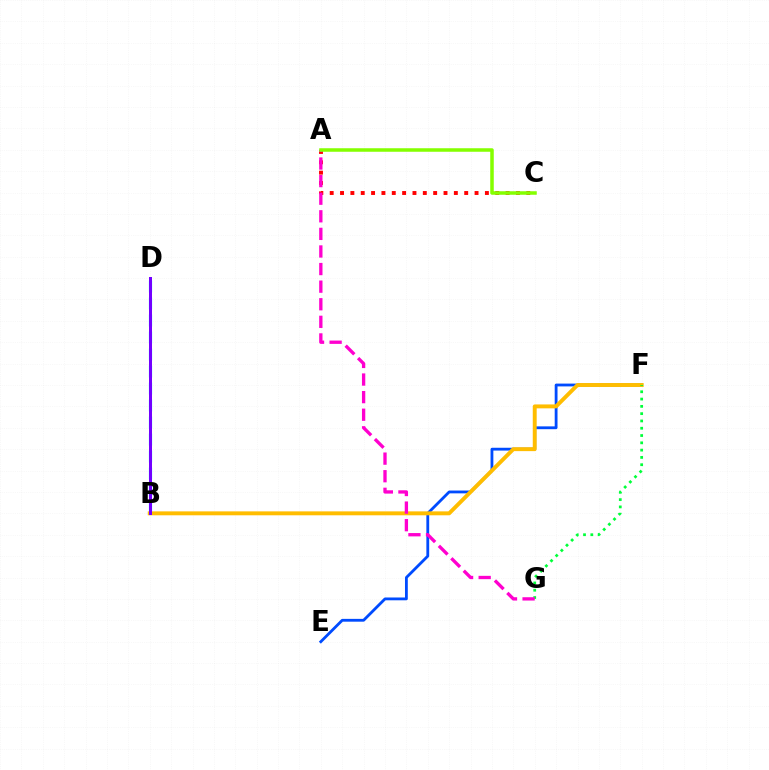{('E', 'F'): [{'color': '#004bff', 'line_style': 'solid', 'thickness': 2.02}], ('B', 'D'): [{'color': '#00fff6', 'line_style': 'dashed', 'thickness': 2.31}, {'color': '#7200ff', 'line_style': 'solid', 'thickness': 2.15}], ('B', 'F'): [{'color': '#ffbd00', 'line_style': 'solid', 'thickness': 2.82}], ('F', 'G'): [{'color': '#00ff39', 'line_style': 'dotted', 'thickness': 1.98}], ('A', 'C'): [{'color': '#ff0000', 'line_style': 'dotted', 'thickness': 2.81}, {'color': '#84ff00', 'line_style': 'solid', 'thickness': 2.54}], ('A', 'G'): [{'color': '#ff00cf', 'line_style': 'dashed', 'thickness': 2.39}]}